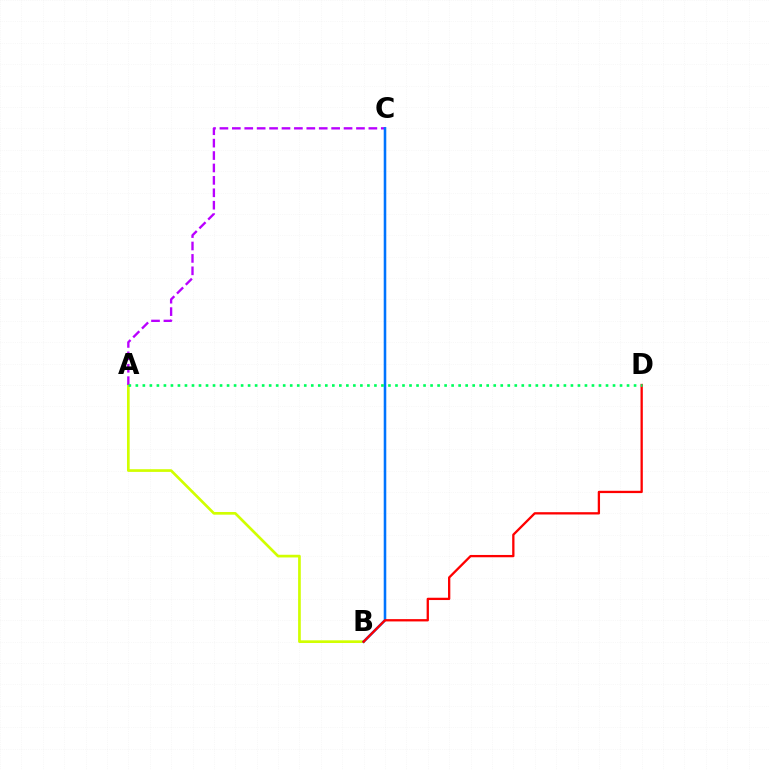{('A', 'B'): [{'color': '#d1ff00', 'line_style': 'solid', 'thickness': 1.94}], ('A', 'C'): [{'color': '#b900ff', 'line_style': 'dashed', 'thickness': 1.69}], ('B', 'C'): [{'color': '#0074ff', 'line_style': 'solid', 'thickness': 1.85}], ('B', 'D'): [{'color': '#ff0000', 'line_style': 'solid', 'thickness': 1.66}], ('A', 'D'): [{'color': '#00ff5c', 'line_style': 'dotted', 'thickness': 1.91}]}